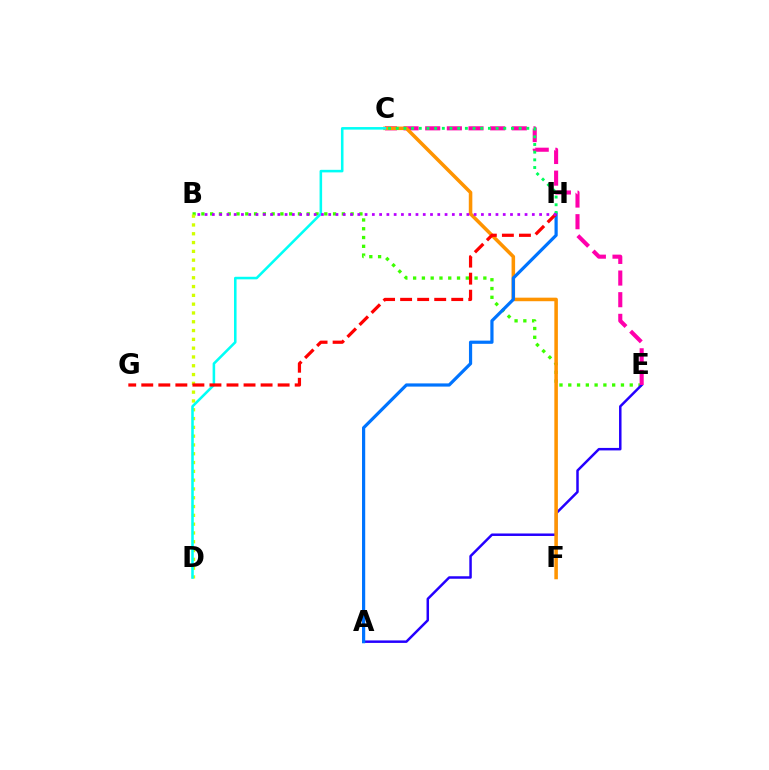{('B', 'E'): [{'color': '#3dff00', 'line_style': 'dotted', 'thickness': 2.39}], ('A', 'E'): [{'color': '#2500ff', 'line_style': 'solid', 'thickness': 1.79}], ('C', 'E'): [{'color': '#ff00ac', 'line_style': 'dashed', 'thickness': 2.94}], ('C', 'F'): [{'color': '#ff9400', 'line_style': 'solid', 'thickness': 2.55}], ('B', 'D'): [{'color': '#d1ff00', 'line_style': 'dotted', 'thickness': 2.39}], ('A', 'H'): [{'color': '#0074ff', 'line_style': 'solid', 'thickness': 2.3}], ('C', 'D'): [{'color': '#00fff6', 'line_style': 'solid', 'thickness': 1.84}], ('C', 'H'): [{'color': '#00ff5c', 'line_style': 'dotted', 'thickness': 2.09}], ('G', 'H'): [{'color': '#ff0000', 'line_style': 'dashed', 'thickness': 2.32}], ('B', 'H'): [{'color': '#b900ff', 'line_style': 'dotted', 'thickness': 1.98}]}